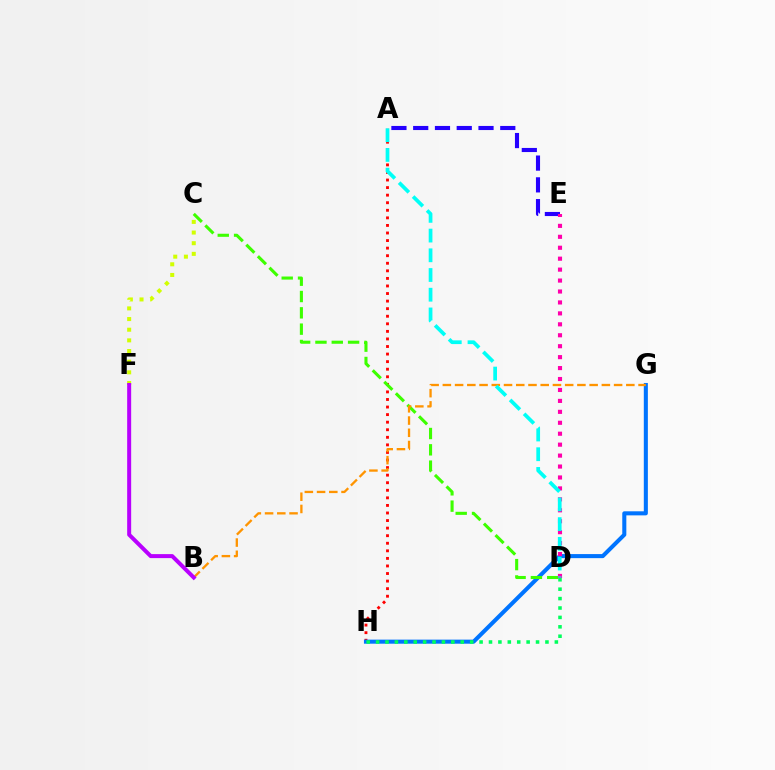{('C', 'F'): [{'color': '#d1ff00', 'line_style': 'dotted', 'thickness': 2.9}], ('A', 'H'): [{'color': '#ff0000', 'line_style': 'dotted', 'thickness': 2.06}], ('A', 'E'): [{'color': '#2500ff', 'line_style': 'dashed', 'thickness': 2.96}], ('G', 'H'): [{'color': '#0074ff', 'line_style': 'solid', 'thickness': 2.92}], ('C', 'D'): [{'color': '#3dff00', 'line_style': 'dashed', 'thickness': 2.22}], ('B', 'G'): [{'color': '#ff9400', 'line_style': 'dashed', 'thickness': 1.66}], ('D', 'E'): [{'color': '#ff00ac', 'line_style': 'dotted', 'thickness': 2.97}], ('A', 'D'): [{'color': '#00fff6', 'line_style': 'dashed', 'thickness': 2.68}], ('D', 'H'): [{'color': '#00ff5c', 'line_style': 'dotted', 'thickness': 2.56}], ('B', 'F'): [{'color': '#b900ff', 'line_style': 'solid', 'thickness': 2.88}]}